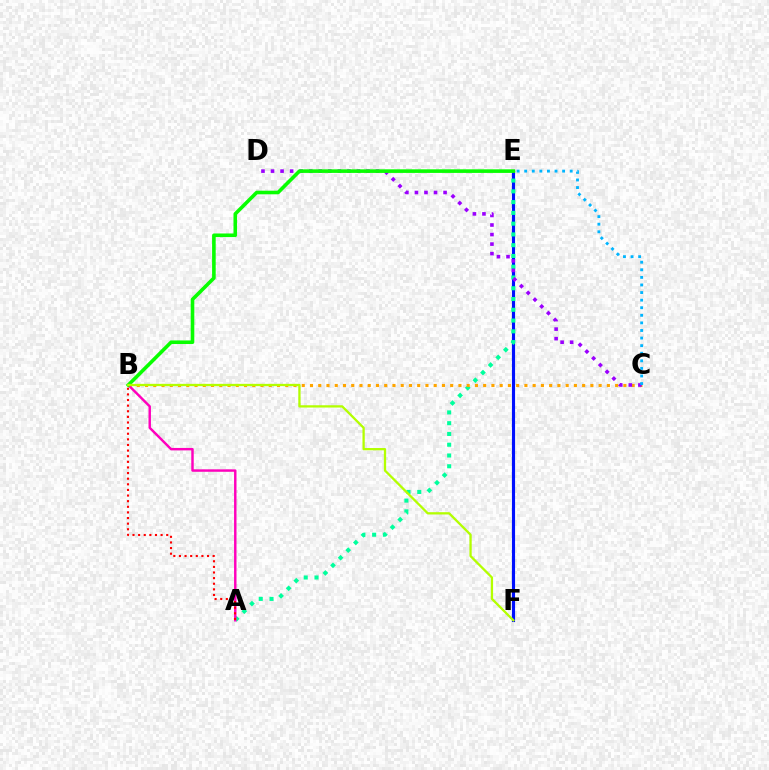{('E', 'F'): [{'color': '#0010ff', 'line_style': 'solid', 'thickness': 2.25}], ('A', 'E'): [{'color': '#00ff9d', 'line_style': 'dotted', 'thickness': 2.93}], ('B', 'C'): [{'color': '#ffa500', 'line_style': 'dotted', 'thickness': 2.24}], ('A', 'B'): [{'color': '#ff00bd', 'line_style': 'solid', 'thickness': 1.76}, {'color': '#ff0000', 'line_style': 'dotted', 'thickness': 1.53}], ('C', 'D'): [{'color': '#9b00ff', 'line_style': 'dotted', 'thickness': 2.59}], ('B', 'E'): [{'color': '#08ff00', 'line_style': 'solid', 'thickness': 2.59}], ('C', 'E'): [{'color': '#00b5ff', 'line_style': 'dotted', 'thickness': 2.06}], ('B', 'F'): [{'color': '#b3ff00', 'line_style': 'solid', 'thickness': 1.65}]}